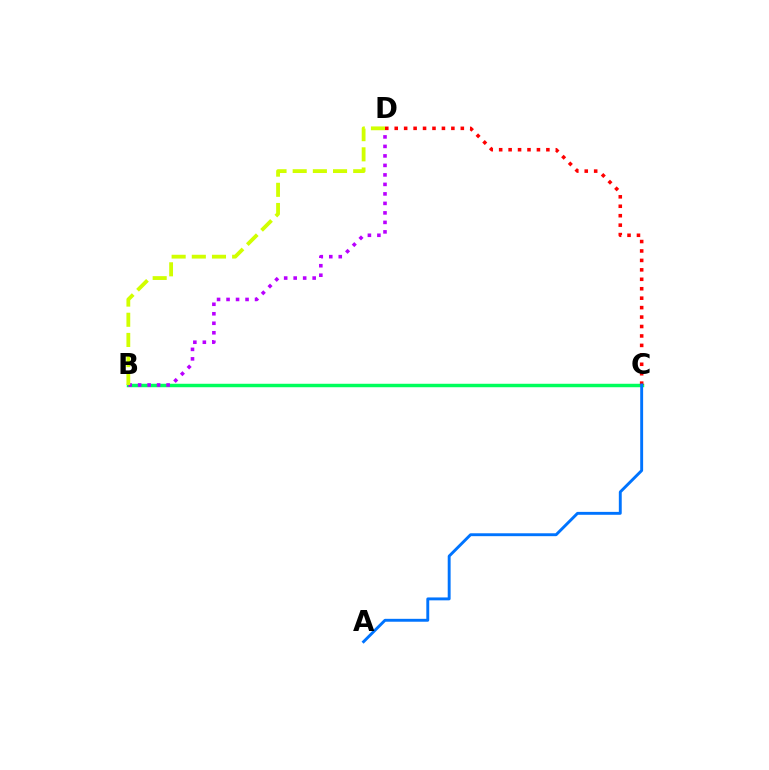{('B', 'C'): [{'color': '#00ff5c', 'line_style': 'solid', 'thickness': 2.49}], ('B', 'D'): [{'color': '#b900ff', 'line_style': 'dotted', 'thickness': 2.58}, {'color': '#d1ff00', 'line_style': 'dashed', 'thickness': 2.74}], ('C', 'D'): [{'color': '#ff0000', 'line_style': 'dotted', 'thickness': 2.57}], ('A', 'C'): [{'color': '#0074ff', 'line_style': 'solid', 'thickness': 2.09}]}